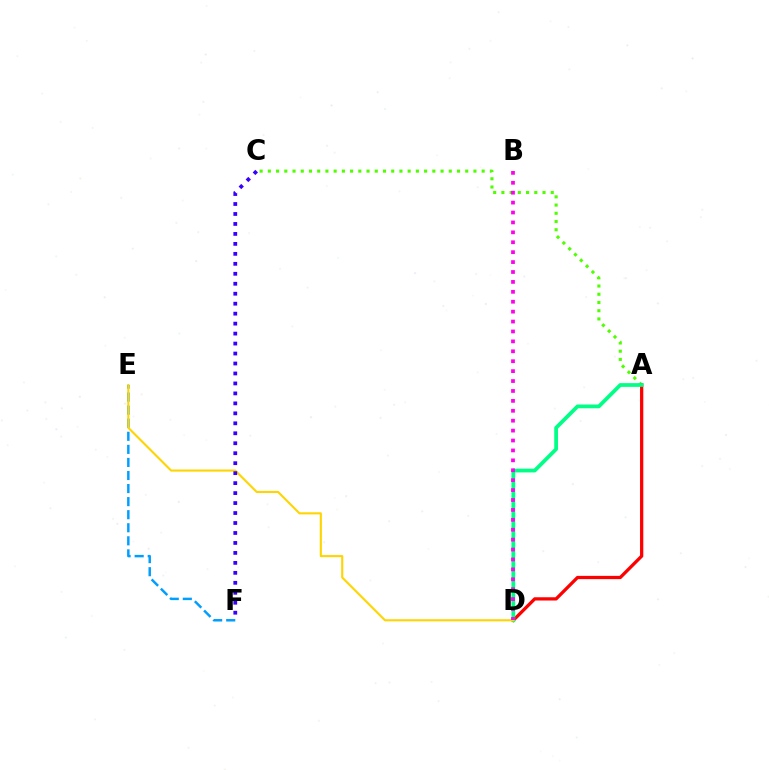{('A', 'C'): [{'color': '#4fff00', 'line_style': 'dotted', 'thickness': 2.23}], ('A', 'D'): [{'color': '#ff0000', 'line_style': 'solid', 'thickness': 2.35}, {'color': '#00ff86', 'line_style': 'solid', 'thickness': 2.7}], ('E', 'F'): [{'color': '#009eff', 'line_style': 'dashed', 'thickness': 1.77}], ('D', 'E'): [{'color': '#ffd500', 'line_style': 'solid', 'thickness': 1.51}], ('C', 'F'): [{'color': '#3700ff', 'line_style': 'dotted', 'thickness': 2.71}], ('B', 'D'): [{'color': '#ff00ed', 'line_style': 'dotted', 'thickness': 2.69}]}